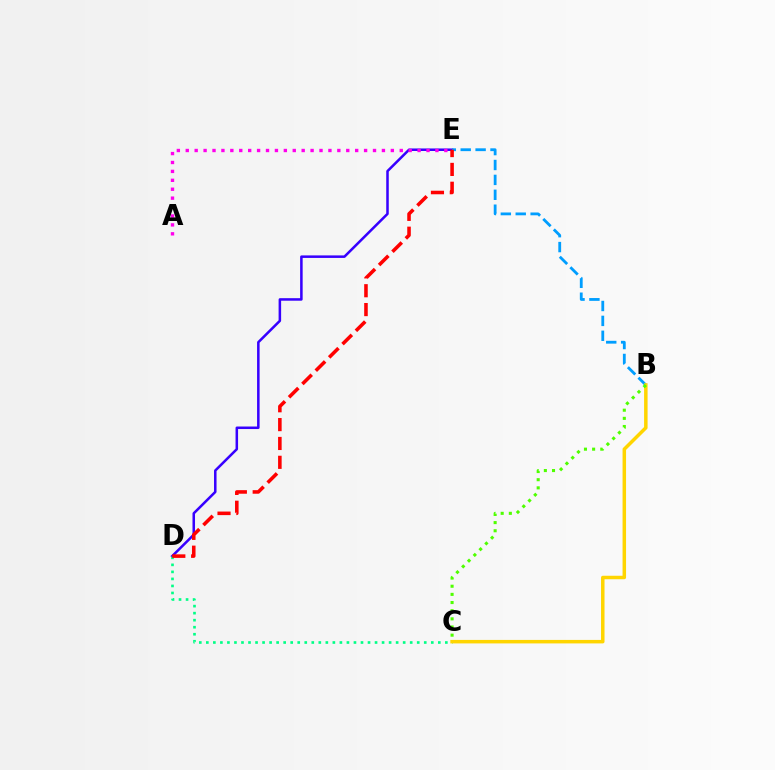{('D', 'E'): [{'color': '#3700ff', 'line_style': 'solid', 'thickness': 1.82}, {'color': '#ff0000', 'line_style': 'dashed', 'thickness': 2.56}], ('C', 'D'): [{'color': '#00ff86', 'line_style': 'dotted', 'thickness': 1.91}], ('B', 'E'): [{'color': '#009eff', 'line_style': 'dashed', 'thickness': 2.02}], ('B', 'C'): [{'color': '#ffd500', 'line_style': 'solid', 'thickness': 2.52}, {'color': '#4fff00', 'line_style': 'dotted', 'thickness': 2.22}], ('A', 'E'): [{'color': '#ff00ed', 'line_style': 'dotted', 'thickness': 2.42}]}